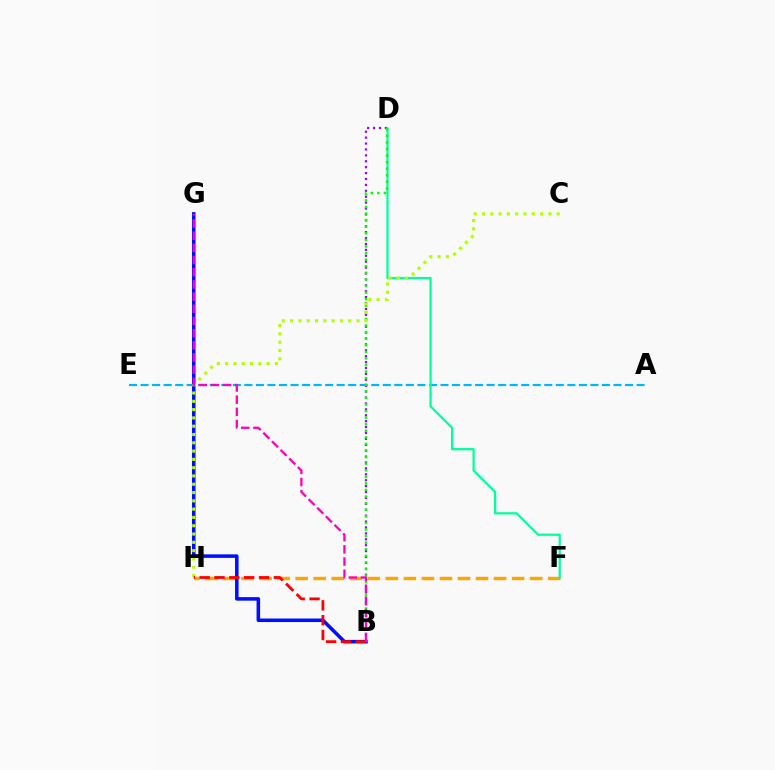{('A', 'E'): [{'color': '#00b5ff', 'line_style': 'dashed', 'thickness': 1.57}], ('F', 'H'): [{'color': '#ffa500', 'line_style': 'dashed', 'thickness': 2.45}], ('B', 'D'): [{'color': '#9b00ff', 'line_style': 'dotted', 'thickness': 1.6}, {'color': '#08ff00', 'line_style': 'dotted', 'thickness': 1.79}], ('B', 'G'): [{'color': '#0010ff', 'line_style': 'solid', 'thickness': 2.55}, {'color': '#ff00bd', 'line_style': 'dashed', 'thickness': 1.65}], ('D', 'F'): [{'color': '#00ff9d', 'line_style': 'solid', 'thickness': 1.61}], ('C', 'H'): [{'color': '#b3ff00', 'line_style': 'dotted', 'thickness': 2.25}], ('B', 'H'): [{'color': '#ff0000', 'line_style': 'dashed', 'thickness': 2.02}]}